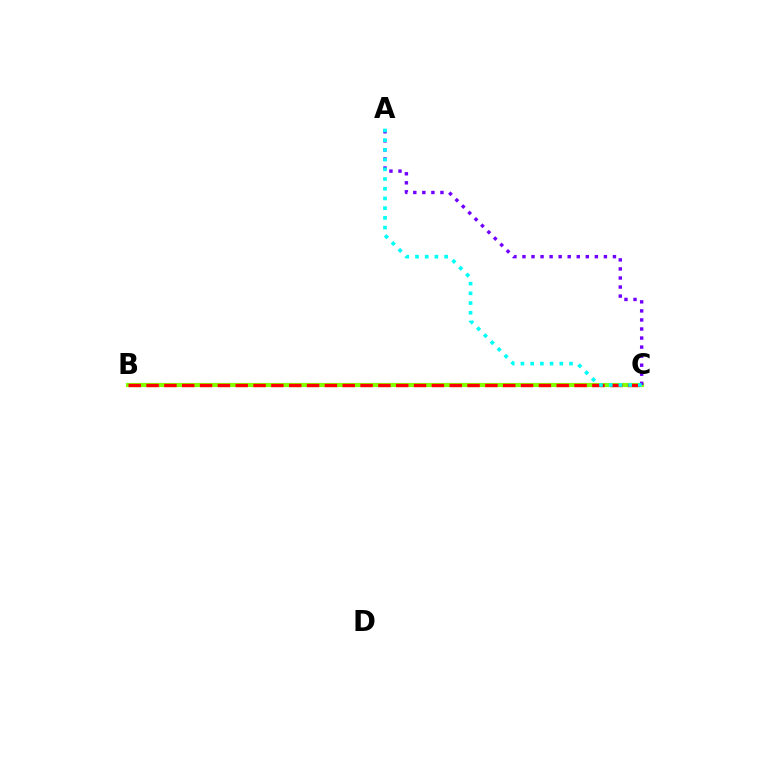{('B', 'C'): [{'color': '#84ff00', 'line_style': 'solid', 'thickness': 2.99}, {'color': '#ff0000', 'line_style': 'dashed', 'thickness': 2.42}], ('A', 'C'): [{'color': '#7200ff', 'line_style': 'dotted', 'thickness': 2.46}, {'color': '#00fff6', 'line_style': 'dotted', 'thickness': 2.64}]}